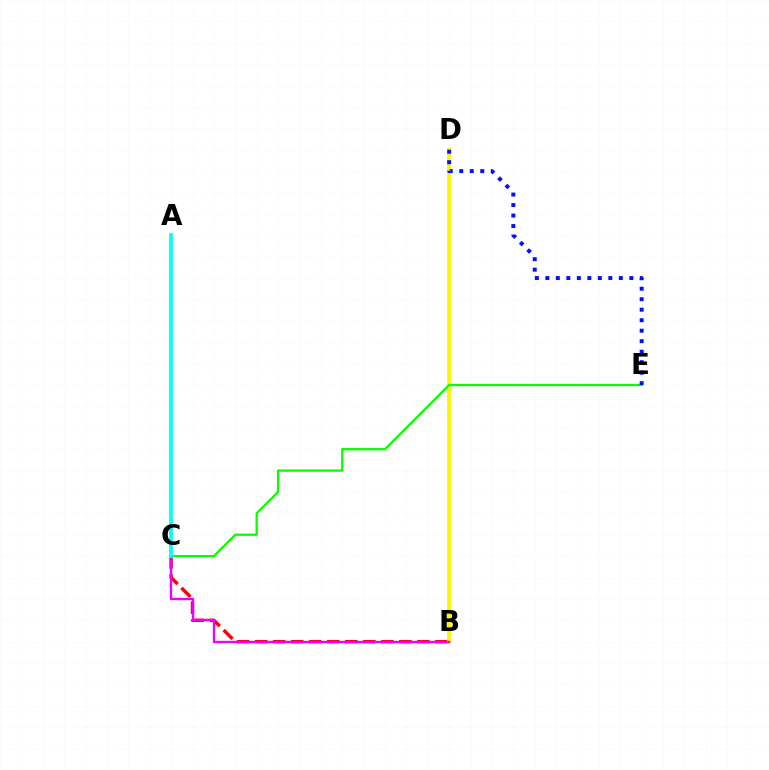{('B', 'C'): [{'color': '#ff0000', 'line_style': 'dashed', 'thickness': 2.45}, {'color': '#ee00ff', 'line_style': 'solid', 'thickness': 1.7}], ('B', 'D'): [{'color': '#fcf500', 'line_style': 'solid', 'thickness': 2.74}], ('C', 'E'): [{'color': '#08ff00', 'line_style': 'solid', 'thickness': 1.63}], ('D', 'E'): [{'color': '#0010ff', 'line_style': 'dotted', 'thickness': 2.85}], ('A', 'C'): [{'color': '#00fff6', 'line_style': 'solid', 'thickness': 2.67}]}